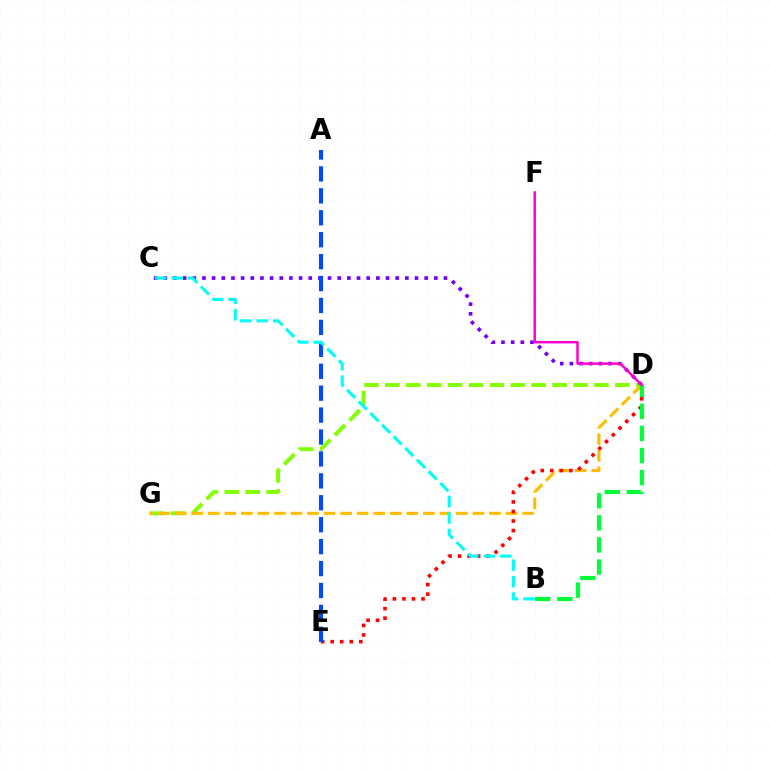{('D', 'G'): [{'color': '#84ff00', 'line_style': 'dashed', 'thickness': 2.84}, {'color': '#ffbd00', 'line_style': 'dashed', 'thickness': 2.25}], ('C', 'D'): [{'color': '#7200ff', 'line_style': 'dotted', 'thickness': 2.62}], ('D', 'E'): [{'color': '#ff0000', 'line_style': 'dotted', 'thickness': 2.59}], ('B', 'D'): [{'color': '#00ff39', 'line_style': 'dashed', 'thickness': 3.0}], ('A', 'E'): [{'color': '#004bff', 'line_style': 'dashed', 'thickness': 2.98}], ('B', 'C'): [{'color': '#00fff6', 'line_style': 'dashed', 'thickness': 2.24}], ('D', 'F'): [{'color': '#ff00cf', 'line_style': 'solid', 'thickness': 1.78}]}